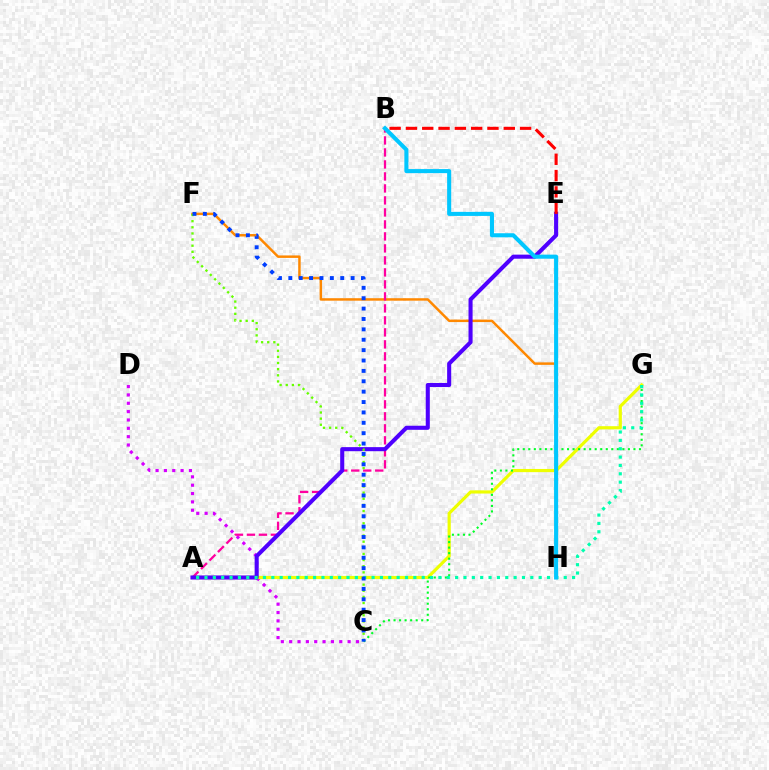{('C', 'D'): [{'color': '#d600ff', 'line_style': 'dotted', 'thickness': 2.27}], ('A', 'G'): [{'color': '#eeff00', 'line_style': 'solid', 'thickness': 2.29}, {'color': '#00ffaf', 'line_style': 'dotted', 'thickness': 2.27}], ('C', 'G'): [{'color': '#00ff27', 'line_style': 'dotted', 'thickness': 1.5}], ('F', 'H'): [{'color': '#ff8800', 'line_style': 'solid', 'thickness': 1.78}], ('A', 'B'): [{'color': '#ff00a0', 'line_style': 'dashed', 'thickness': 1.63}], ('A', 'E'): [{'color': '#4f00ff', 'line_style': 'solid', 'thickness': 2.93}], ('B', 'E'): [{'color': '#ff0000', 'line_style': 'dashed', 'thickness': 2.22}], ('C', 'F'): [{'color': '#66ff00', 'line_style': 'dotted', 'thickness': 1.67}, {'color': '#003fff', 'line_style': 'dotted', 'thickness': 2.82}], ('B', 'H'): [{'color': '#00c7ff', 'line_style': 'solid', 'thickness': 2.93}]}